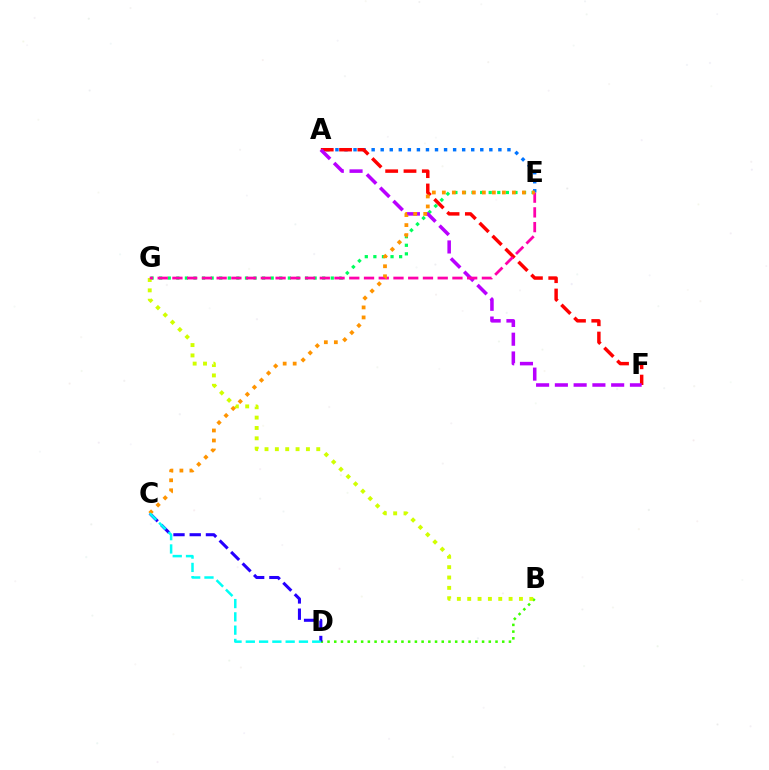{('A', 'E'): [{'color': '#0074ff', 'line_style': 'dotted', 'thickness': 2.46}], ('A', 'F'): [{'color': '#ff0000', 'line_style': 'dashed', 'thickness': 2.49}, {'color': '#b900ff', 'line_style': 'dashed', 'thickness': 2.55}], ('B', 'D'): [{'color': '#3dff00', 'line_style': 'dotted', 'thickness': 1.83}], ('E', 'G'): [{'color': '#00ff5c', 'line_style': 'dotted', 'thickness': 2.33}, {'color': '#ff00ac', 'line_style': 'dashed', 'thickness': 2.0}], ('B', 'G'): [{'color': '#d1ff00', 'line_style': 'dotted', 'thickness': 2.81}], ('C', 'D'): [{'color': '#2500ff', 'line_style': 'dashed', 'thickness': 2.21}, {'color': '#00fff6', 'line_style': 'dashed', 'thickness': 1.8}], ('C', 'E'): [{'color': '#ff9400', 'line_style': 'dotted', 'thickness': 2.72}]}